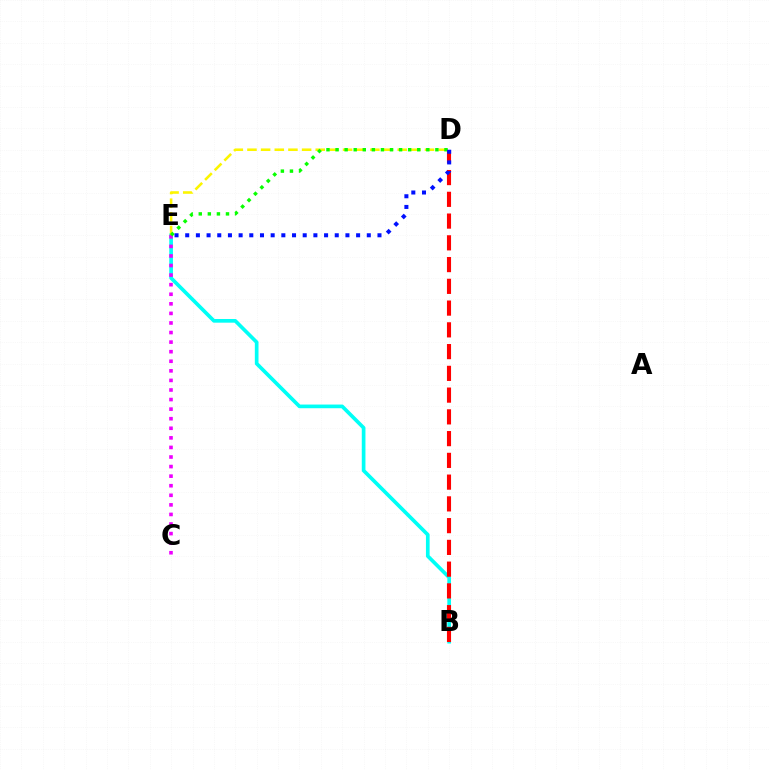{('B', 'E'): [{'color': '#00fff6', 'line_style': 'solid', 'thickness': 2.65}], ('D', 'E'): [{'color': '#fcf500', 'line_style': 'dashed', 'thickness': 1.86}, {'color': '#08ff00', 'line_style': 'dotted', 'thickness': 2.47}, {'color': '#0010ff', 'line_style': 'dotted', 'thickness': 2.9}], ('C', 'E'): [{'color': '#ee00ff', 'line_style': 'dotted', 'thickness': 2.6}], ('B', 'D'): [{'color': '#ff0000', 'line_style': 'dashed', 'thickness': 2.96}]}